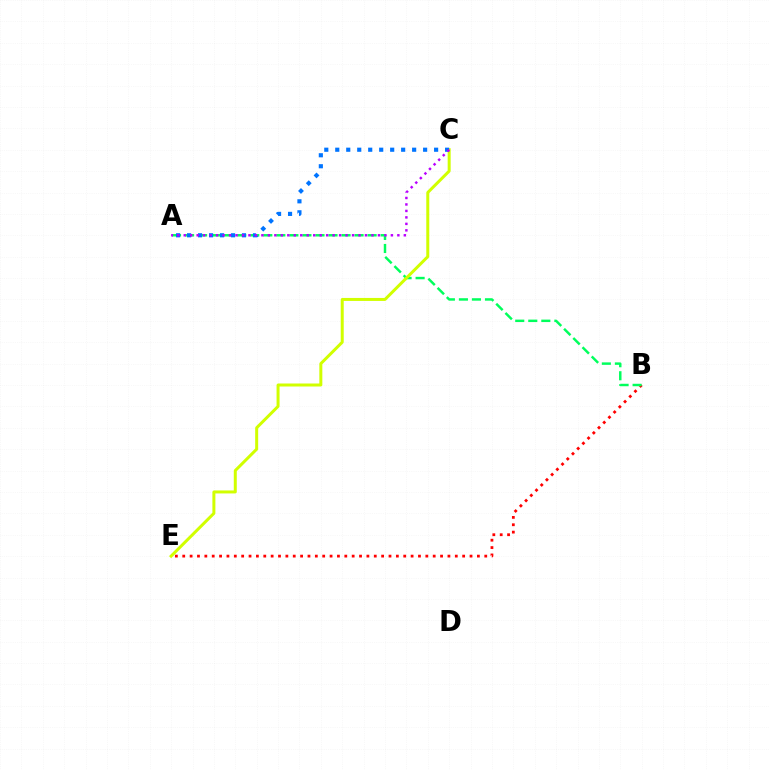{('B', 'E'): [{'color': '#ff0000', 'line_style': 'dotted', 'thickness': 2.0}], ('A', 'B'): [{'color': '#00ff5c', 'line_style': 'dashed', 'thickness': 1.77}], ('C', 'E'): [{'color': '#d1ff00', 'line_style': 'solid', 'thickness': 2.16}], ('A', 'C'): [{'color': '#0074ff', 'line_style': 'dotted', 'thickness': 2.98}, {'color': '#b900ff', 'line_style': 'dotted', 'thickness': 1.76}]}